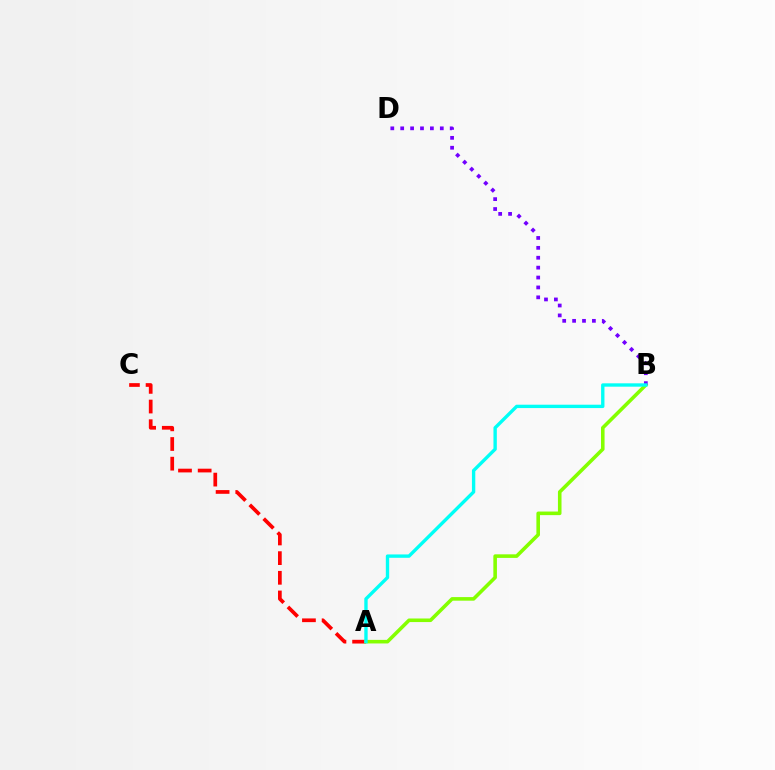{('A', 'C'): [{'color': '#ff0000', 'line_style': 'dashed', 'thickness': 2.67}], ('A', 'B'): [{'color': '#84ff00', 'line_style': 'solid', 'thickness': 2.58}, {'color': '#00fff6', 'line_style': 'solid', 'thickness': 2.42}], ('B', 'D'): [{'color': '#7200ff', 'line_style': 'dotted', 'thickness': 2.69}]}